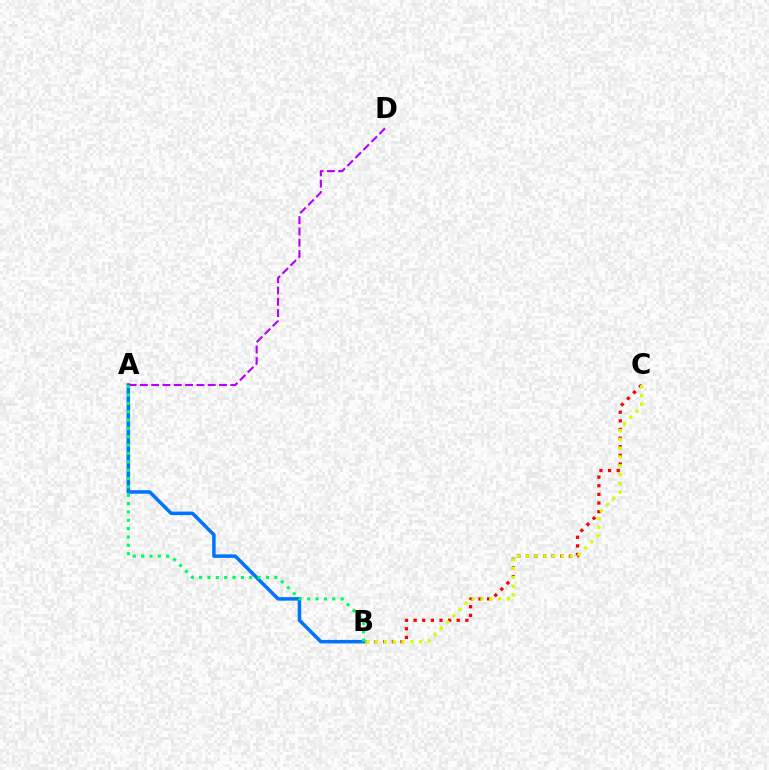{('B', 'C'): [{'color': '#ff0000', 'line_style': 'dotted', 'thickness': 2.34}, {'color': '#d1ff00', 'line_style': 'dotted', 'thickness': 2.39}], ('A', 'B'): [{'color': '#0074ff', 'line_style': 'solid', 'thickness': 2.54}, {'color': '#00ff5c', 'line_style': 'dotted', 'thickness': 2.27}], ('A', 'D'): [{'color': '#b900ff', 'line_style': 'dashed', 'thickness': 1.54}]}